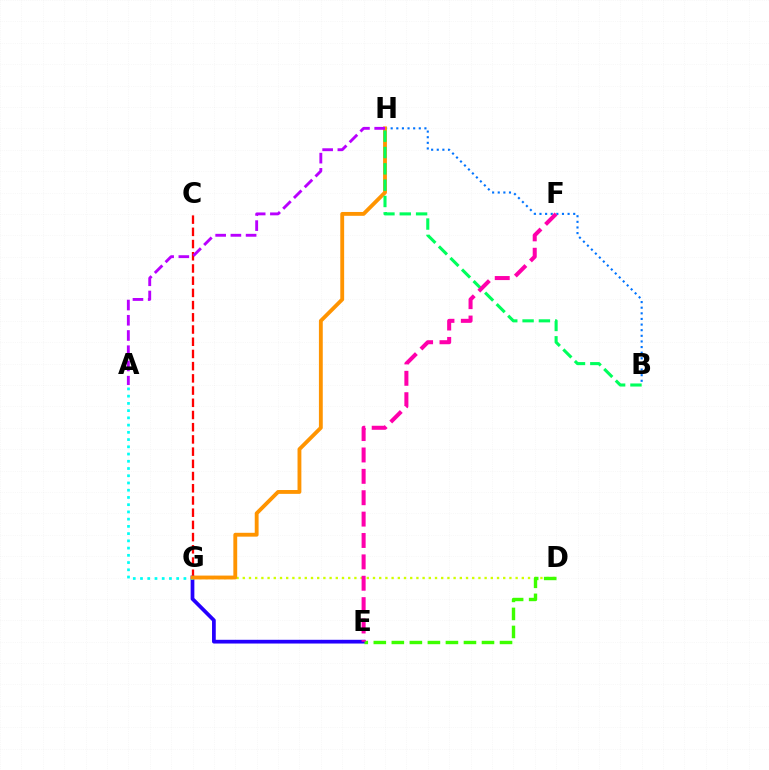{('B', 'H'): [{'color': '#0074ff', 'line_style': 'dotted', 'thickness': 1.53}, {'color': '#00ff5c', 'line_style': 'dashed', 'thickness': 2.22}], ('C', 'G'): [{'color': '#ff0000', 'line_style': 'dashed', 'thickness': 1.66}], ('E', 'G'): [{'color': '#2500ff', 'line_style': 'solid', 'thickness': 2.68}], ('D', 'G'): [{'color': '#d1ff00', 'line_style': 'dotted', 'thickness': 1.68}], ('A', 'G'): [{'color': '#00fff6', 'line_style': 'dotted', 'thickness': 1.97}], ('G', 'H'): [{'color': '#ff9400', 'line_style': 'solid', 'thickness': 2.77}], ('D', 'E'): [{'color': '#3dff00', 'line_style': 'dashed', 'thickness': 2.45}], ('A', 'H'): [{'color': '#b900ff', 'line_style': 'dashed', 'thickness': 2.07}], ('E', 'F'): [{'color': '#ff00ac', 'line_style': 'dashed', 'thickness': 2.9}]}